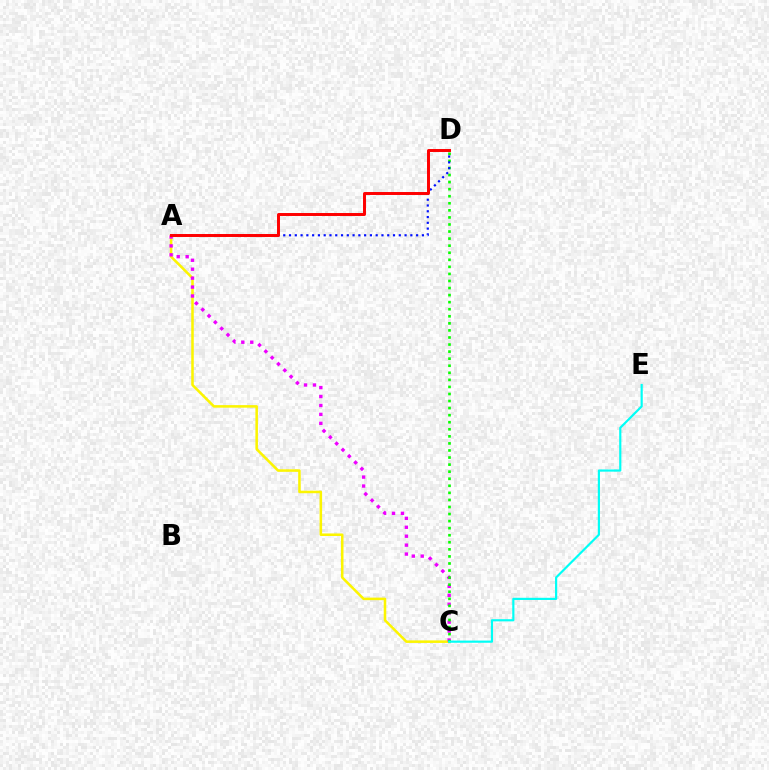{('A', 'C'): [{'color': '#fcf500', 'line_style': 'solid', 'thickness': 1.83}, {'color': '#ee00ff', 'line_style': 'dotted', 'thickness': 2.43}], ('C', 'D'): [{'color': '#08ff00', 'line_style': 'dotted', 'thickness': 1.92}], ('A', 'D'): [{'color': '#0010ff', 'line_style': 'dotted', 'thickness': 1.57}, {'color': '#ff0000', 'line_style': 'solid', 'thickness': 2.13}], ('C', 'E'): [{'color': '#00fff6', 'line_style': 'solid', 'thickness': 1.57}]}